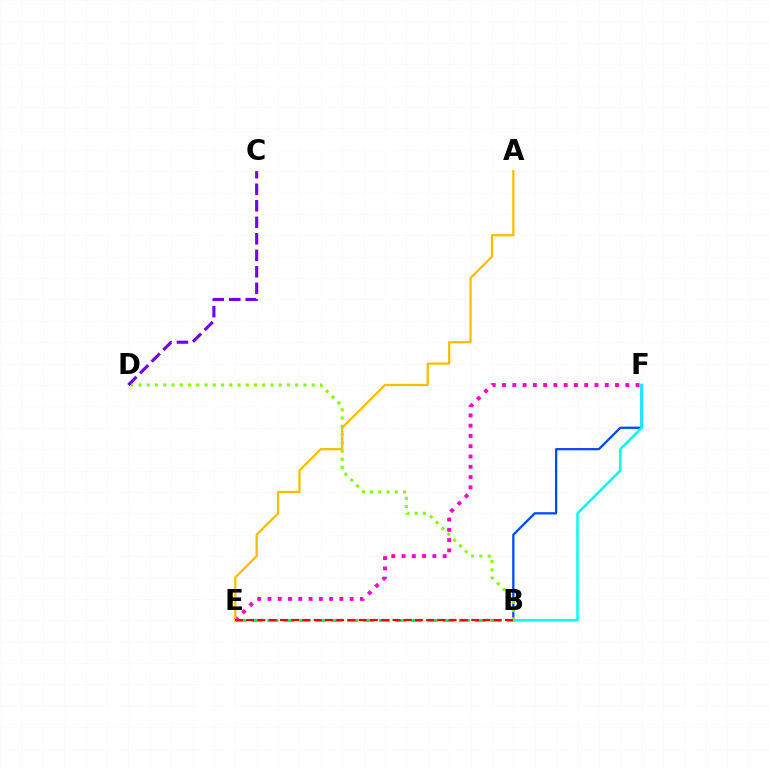{('B', 'F'): [{'color': '#004bff', 'line_style': 'solid', 'thickness': 1.64}, {'color': '#00fff6', 'line_style': 'solid', 'thickness': 1.79}], ('B', 'E'): [{'color': '#00ff39', 'line_style': 'dashed', 'thickness': 2.17}, {'color': '#ff0000', 'line_style': 'dashed', 'thickness': 1.53}], ('B', 'D'): [{'color': '#84ff00', 'line_style': 'dotted', 'thickness': 2.24}], ('E', 'F'): [{'color': '#ff00cf', 'line_style': 'dotted', 'thickness': 2.79}], ('A', 'E'): [{'color': '#ffbd00', 'line_style': 'solid', 'thickness': 1.64}], ('C', 'D'): [{'color': '#7200ff', 'line_style': 'dashed', 'thickness': 2.24}]}